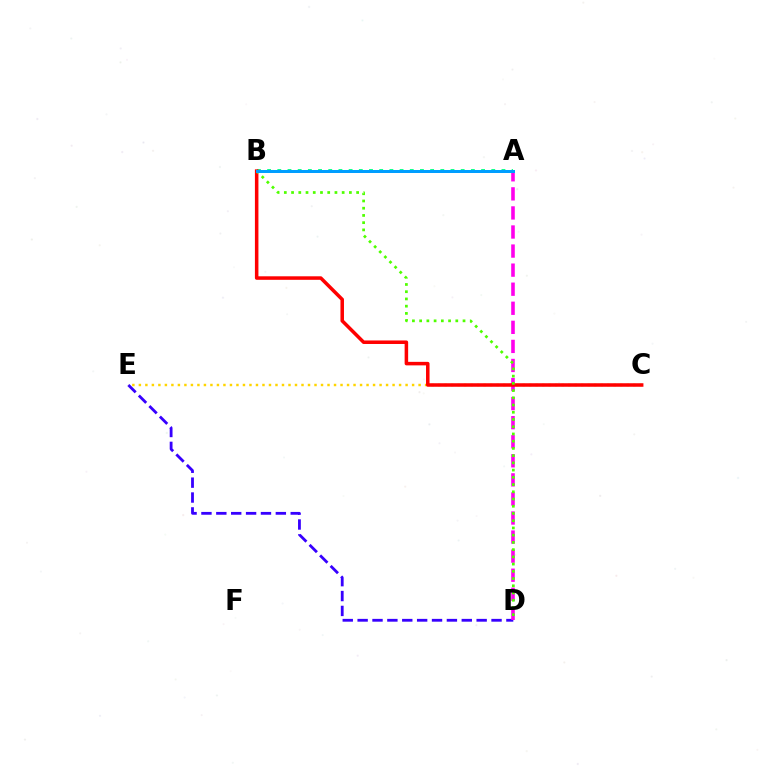{('D', 'E'): [{'color': '#3700ff', 'line_style': 'dashed', 'thickness': 2.02}], ('A', 'B'): [{'color': '#00ff86', 'line_style': 'dotted', 'thickness': 2.77}, {'color': '#009eff', 'line_style': 'solid', 'thickness': 2.16}], ('A', 'D'): [{'color': '#ff00ed', 'line_style': 'dashed', 'thickness': 2.59}], ('C', 'E'): [{'color': '#ffd500', 'line_style': 'dotted', 'thickness': 1.77}], ('B', 'C'): [{'color': '#ff0000', 'line_style': 'solid', 'thickness': 2.53}], ('B', 'D'): [{'color': '#4fff00', 'line_style': 'dotted', 'thickness': 1.96}]}